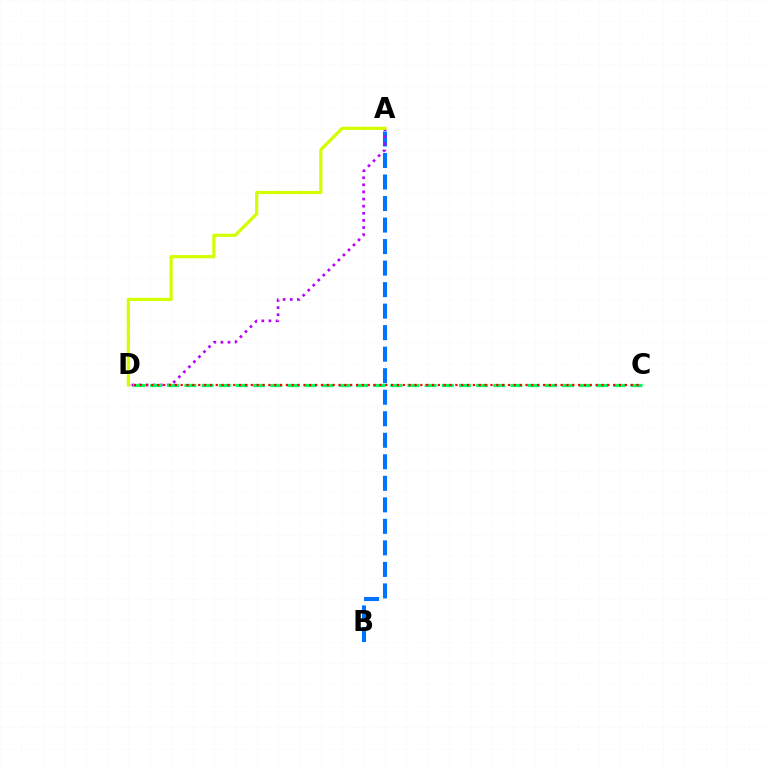{('A', 'B'): [{'color': '#0074ff', 'line_style': 'dashed', 'thickness': 2.92}], ('A', 'D'): [{'color': '#b900ff', 'line_style': 'dotted', 'thickness': 1.93}, {'color': '#d1ff00', 'line_style': 'solid', 'thickness': 2.32}], ('C', 'D'): [{'color': '#00ff5c', 'line_style': 'dashed', 'thickness': 2.33}, {'color': '#ff0000', 'line_style': 'dotted', 'thickness': 1.59}]}